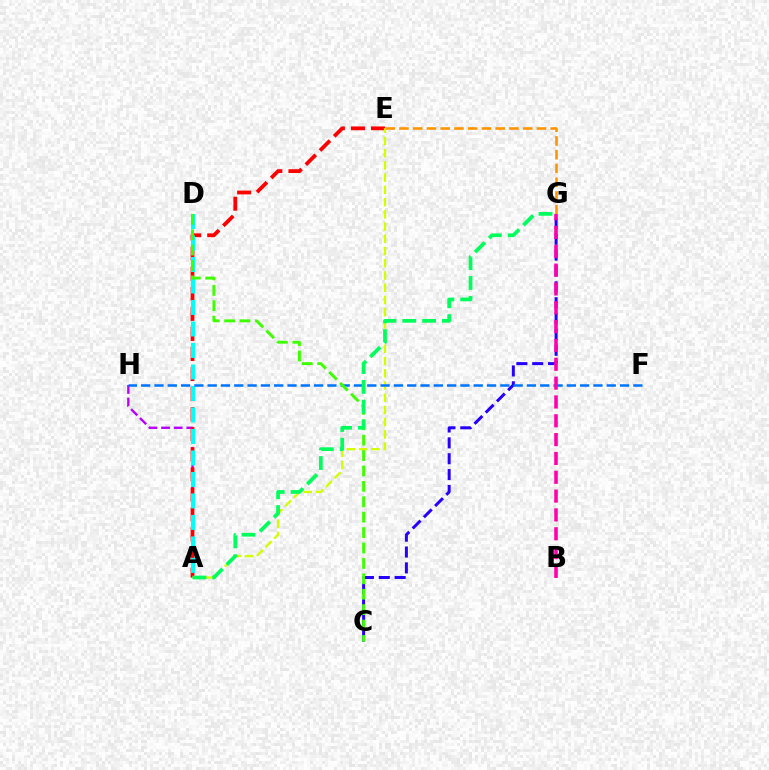{('A', 'H'): [{'color': '#b900ff', 'line_style': 'dashed', 'thickness': 1.71}], ('A', 'E'): [{'color': '#ff0000', 'line_style': 'dashed', 'thickness': 2.72}, {'color': '#d1ff00', 'line_style': 'dashed', 'thickness': 1.66}], ('A', 'D'): [{'color': '#00fff6', 'line_style': 'dashed', 'thickness': 2.92}], ('C', 'G'): [{'color': '#2500ff', 'line_style': 'dashed', 'thickness': 2.15}], ('E', 'G'): [{'color': '#ff9400', 'line_style': 'dashed', 'thickness': 1.87}], ('F', 'H'): [{'color': '#0074ff', 'line_style': 'dashed', 'thickness': 1.81}], ('C', 'D'): [{'color': '#3dff00', 'line_style': 'dashed', 'thickness': 2.09}], ('B', 'G'): [{'color': '#ff00ac', 'line_style': 'dashed', 'thickness': 2.56}], ('A', 'G'): [{'color': '#00ff5c', 'line_style': 'dashed', 'thickness': 2.69}]}